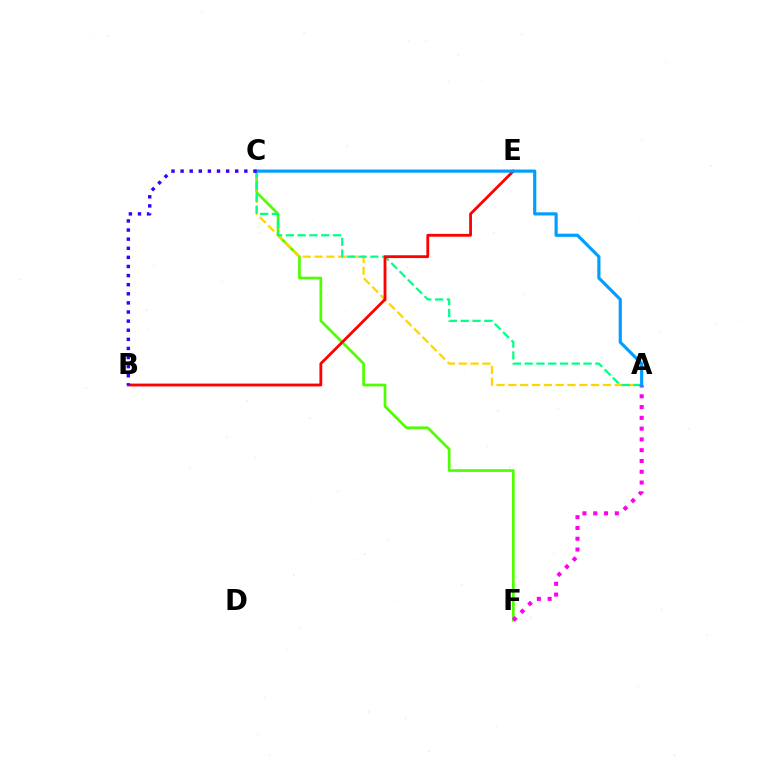{('C', 'F'): [{'color': '#4fff00', 'line_style': 'solid', 'thickness': 1.94}], ('A', 'C'): [{'color': '#ffd500', 'line_style': 'dashed', 'thickness': 1.61}, {'color': '#00ff86', 'line_style': 'dashed', 'thickness': 1.6}, {'color': '#009eff', 'line_style': 'solid', 'thickness': 2.27}], ('A', 'F'): [{'color': '#ff00ed', 'line_style': 'dotted', 'thickness': 2.93}], ('B', 'E'): [{'color': '#ff0000', 'line_style': 'solid', 'thickness': 2.03}], ('B', 'C'): [{'color': '#3700ff', 'line_style': 'dotted', 'thickness': 2.47}]}